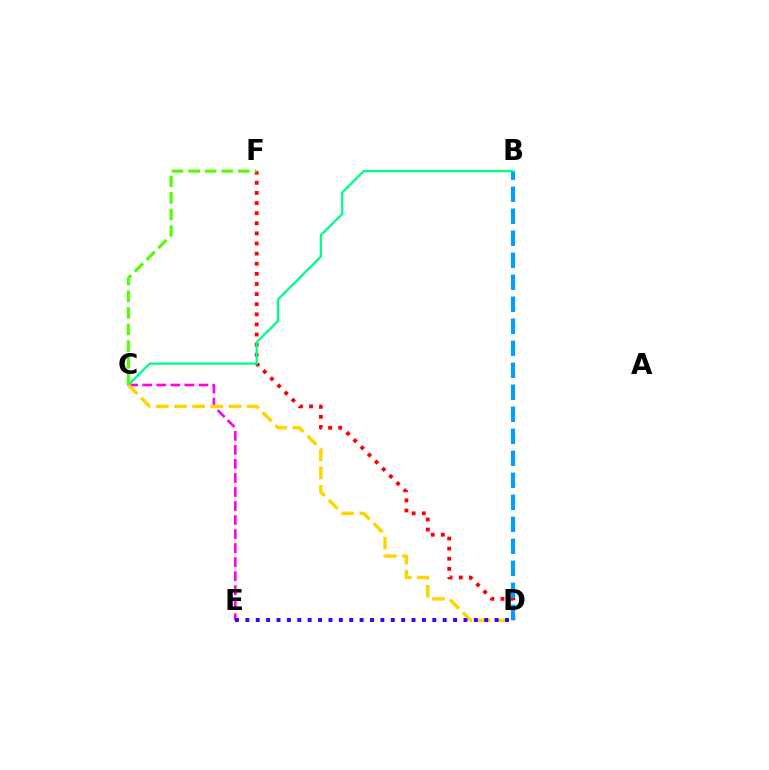{('D', 'F'): [{'color': '#ff0000', 'line_style': 'dotted', 'thickness': 2.75}], ('C', 'F'): [{'color': '#4fff00', 'line_style': 'dashed', 'thickness': 2.25}], ('C', 'E'): [{'color': '#ff00ed', 'line_style': 'dashed', 'thickness': 1.91}], ('B', 'D'): [{'color': '#009eff', 'line_style': 'dashed', 'thickness': 2.99}], ('B', 'C'): [{'color': '#00ff86', 'line_style': 'solid', 'thickness': 1.64}], ('C', 'D'): [{'color': '#ffd500', 'line_style': 'dashed', 'thickness': 2.47}], ('D', 'E'): [{'color': '#3700ff', 'line_style': 'dotted', 'thickness': 2.82}]}